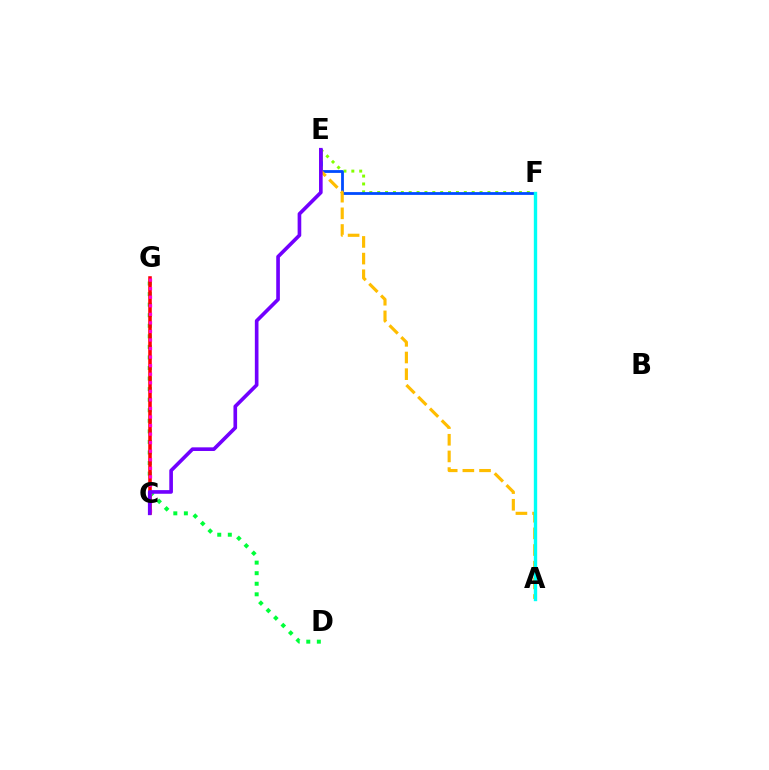{('D', 'G'): [{'color': '#00ff39', 'line_style': 'dotted', 'thickness': 2.87}], ('E', 'F'): [{'color': '#84ff00', 'line_style': 'dotted', 'thickness': 2.14}, {'color': '#004bff', 'line_style': 'solid', 'thickness': 2.02}], ('A', 'E'): [{'color': '#ffbd00', 'line_style': 'dashed', 'thickness': 2.26}], ('A', 'F'): [{'color': '#00fff6', 'line_style': 'solid', 'thickness': 2.43}], ('C', 'G'): [{'color': '#ff0000', 'line_style': 'solid', 'thickness': 2.56}, {'color': '#ff00cf', 'line_style': 'dotted', 'thickness': 2.32}], ('C', 'E'): [{'color': '#7200ff', 'line_style': 'solid', 'thickness': 2.62}]}